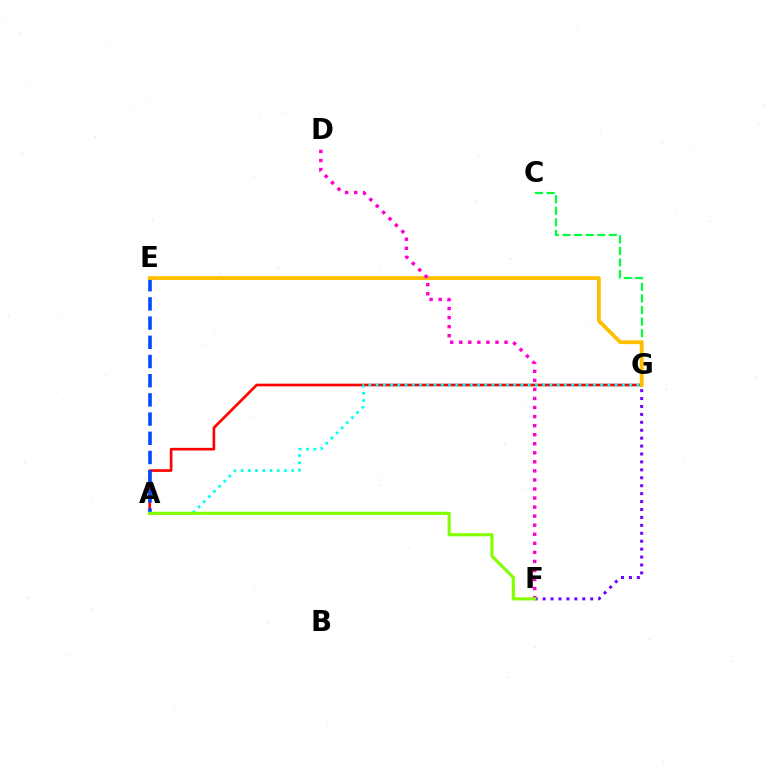{('C', 'G'): [{'color': '#00ff39', 'line_style': 'dashed', 'thickness': 1.57}], ('A', 'G'): [{'color': '#ff0000', 'line_style': 'solid', 'thickness': 1.91}, {'color': '#00fff6', 'line_style': 'dotted', 'thickness': 1.97}], ('F', 'G'): [{'color': '#7200ff', 'line_style': 'dotted', 'thickness': 2.15}], ('A', 'E'): [{'color': '#004bff', 'line_style': 'dashed', 'thickness': 2.61}], ('E', 'G'): [{'color': '#ffbd00', 'line_style': 'solid', 'thickness': 2.71}], ('D', 'F'): [{'color': '#ff00cf', 'line_style': 'dotted', 'thickness': 2.46}], ('A', 'F'): [{'color': '#84ff00', 'line_style': 'solid', 'thickness': 2.26}]}